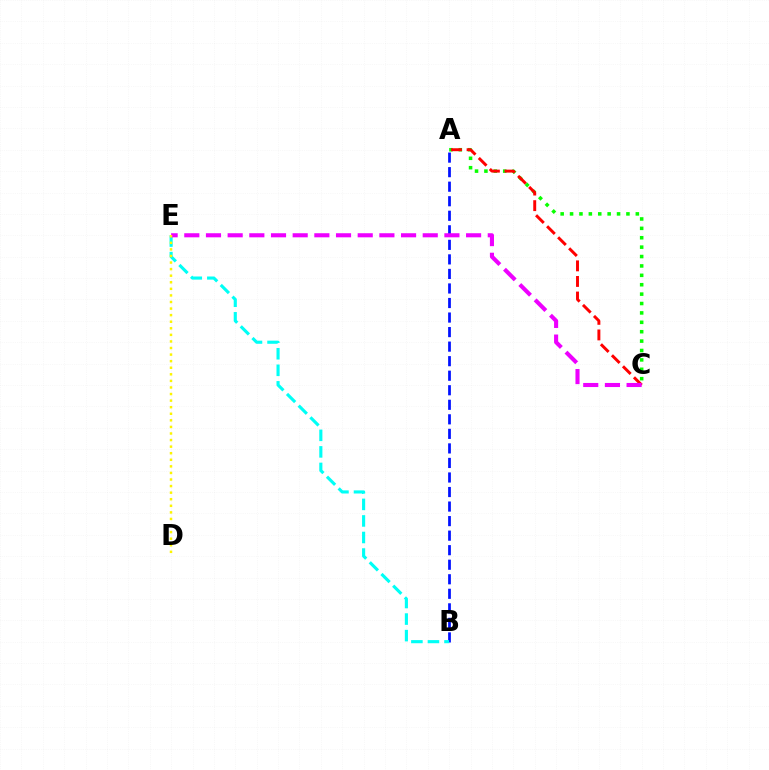{('A', 'C'): [{'color': '#08ff00', 'line_style': 'dotted', 'thickness': 2.55}, {'color': '#ff0000', 'line_style': 'dashed', 'thickness': 2.12}], ('A', 'B'): [{'color': '#0010ff', 'line_style': 'dashed', 'thickness': 1.98}], ('B', 'E'): [{'color': '#00fff6', 'line_style': 'dashed', 'thickness': 2.25}], ('C', 'E'): [{'color': '#ee00ff', 'line_style': 'dashed', 'thickness': 2.94}], ('D', 'E'): [{'color': '#fcf500', 'line_style': 'dotted', 'thickness': 1.79}]}